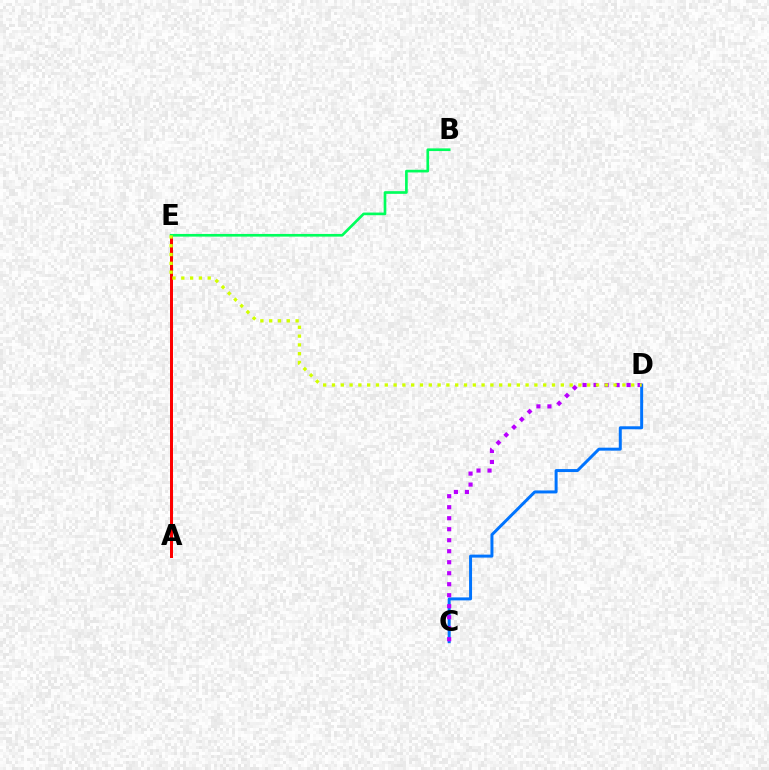{('C', 'D'): [{'color': '#0074ff', 'line_style': 'solid', 'thickness': 2.15}, {'color': '#b900ff', 'line_style': 'dotted', 'thickness': 2.99}], ('A', 'E'): [{'color': '#ff0000', 'line_style': 'solid', 'thickness': 2.16}], ('B', 'E'): [{'color': '#00ff5c', 'line_style': 'solid', 'thickness': 1.92}], ('D', 'E'): [{'color': '#d1ff00', 'line_style': 'dotted', 'thickness': 2.39}]}